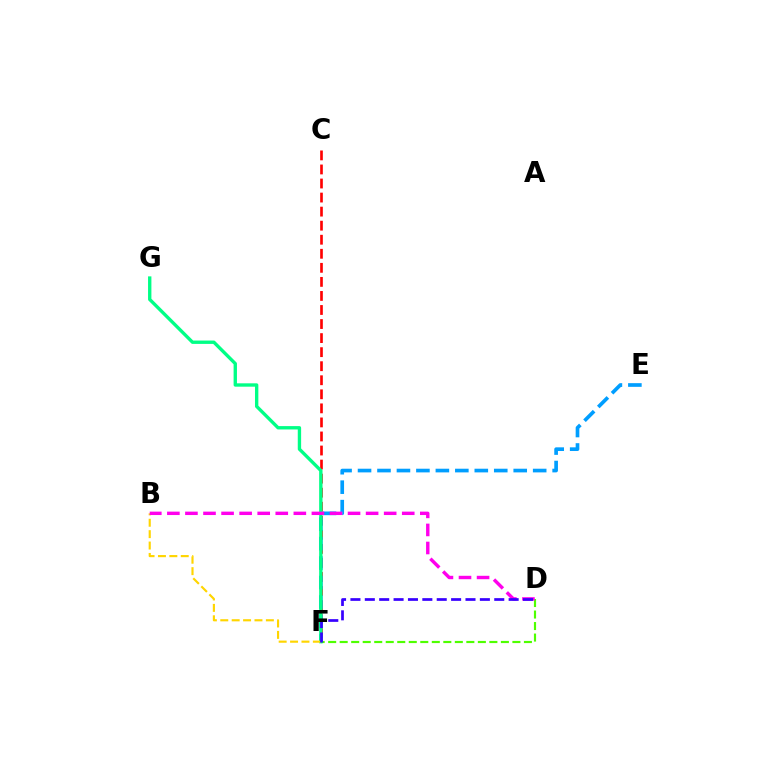{('D', 'F'): [{'color': '#4fff00', 'line_style': 'dashed', 'thickness': 1.56}, {'color': '#3700ff', 'line_style': 'dashed', 'thickness': 1.95}], ('C', 'F'): [{'color': '#ff0000', 'line_style': 'dashed', 'thickness': 1.91}], ('E', 'F'): [{'color': '#009eff', 'line_style': 'dashed', 'thickness': 2.64}], ('F', 'G'): [{'color': '#00ff86', 'line_style': 'solid', 'thickness': 2.42}], ('B', 'F'): [{'color': '#ffd500', 'line_style': 'dashed', 'thickness': 1.55}], ('B', 'D'): [{'color': '#ff00ed', 'line_style': 'dashed', 'thickness': 2.45}]}